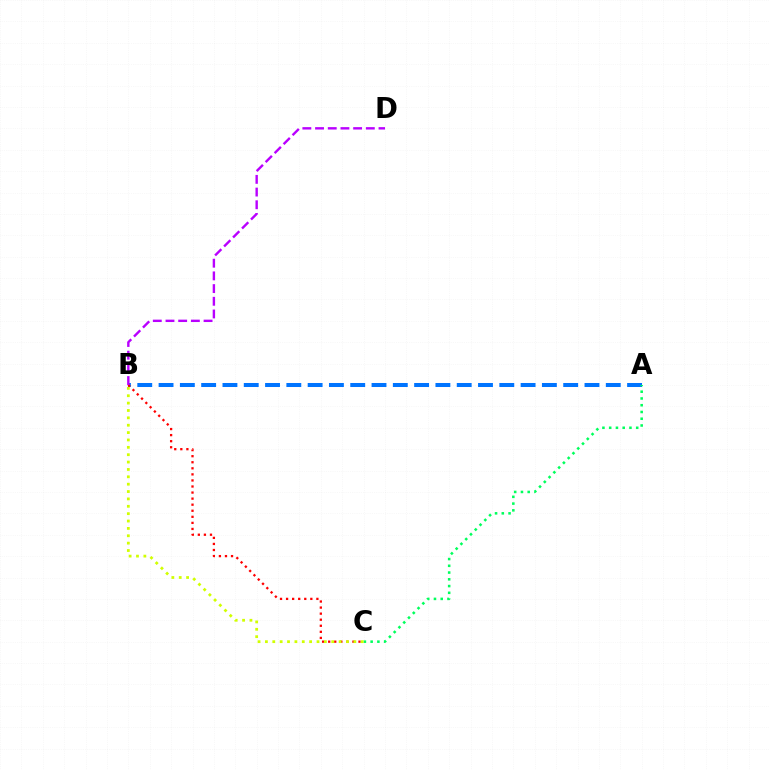{('A', 'B'): [{'color': '#0074ff', 'line_style': 'dashed', 'thickness': 2.89}], ('B', 'C'): [{'color': '#ff0000', 'line_style': 'dotted', 'thickness': 1.65}, {'color': '#d1ff00', 'line_style': 'dotted', 'thickness': 2.0}], ('B', 'D'): [{'color': '#b900ff', 'line_style': 'dashed', 'thickness': 1.72}], ('A', 'C'): [{'color': '#00ff5c', 'line_style': 'dotted', 'thickness': 1.84}]}